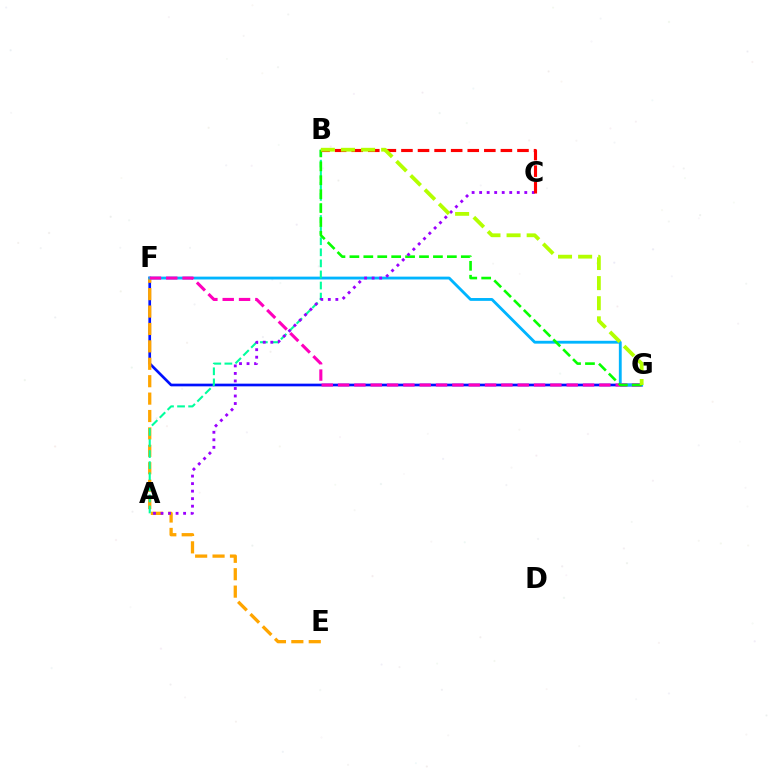{('F', 'G'): [{'color': '#0010ff', 'line_style': 'solid', 'thickness': 1.94}, {'color': '#00b5ff', 'line_style': 'solid', 'thickness': 2.05}, {'color': '#ff00bd', 'line_style': 'dashed', 'thickness': 2.22}], ('E', 'F'): [{'color': '#ffa500', 'line_style': 'dashed', 'thickness': 2.37}], ('A', 'B'): [{'color': '#00ff9d', 'line_style': 'dashed', 'thickness': 1.51}], ('B', 'G'): [{'color': '#08ff00', 'line_style': 'dashed', 'thickness': 1.89}, {'color': '#b3ff00', 'line_style': 'dashed', 'thickness': 2.73}], ('A', 'C'): [{'color': '#9b00ff', 'line_style': 'dotted', 'thickness': 2.04}], ('B', 'C'): [{'color': '#ff0000', 'line_style': 'dashed', 'thickness': 2.25}]}